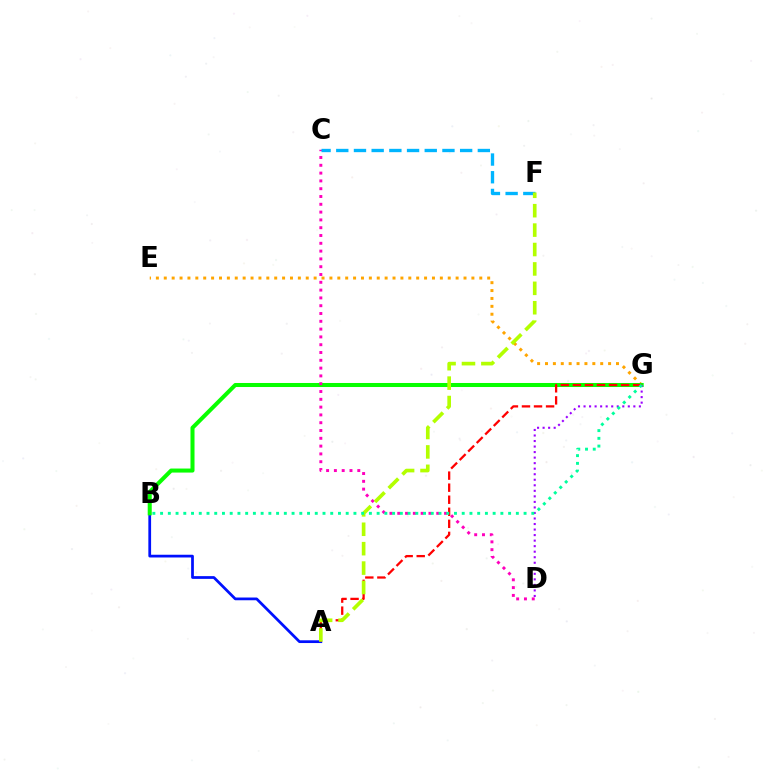{('E', 'G'): [{'color': '#ffa500', 'line_style': 'dotted', 'thickness': 2.14}], ('A', 'B'): [{'color': '#0010ff', 'line_style': 'solid', 'thickness': 1.97}], ('B', 'G'): [{'color': '#08ff00', 'line_style': 'solid', 'thickness': 2.9}, {'color': '#00ff9d', 'line_style': 'dotted', 'thickness': 2.1}], ('A', 'G'): [{'color': '#ff0000', 'line_style': 'dashed', 'thickness': 1.64}], ('D', 'G'): [{'color': '#9b00ff', 'line_style': 'dotted', 'thickness': 1.5}], ('C', 'D'): [{'color': '#ff00bd', 'line_style': 'dotted', 'thickness': 2.12}], ('C', 'F'): [{'color': '#00b5ff', 'line_style': 'dashed', 'thickness': 2.4}], ('A', 'F'): [{'color': '#b3ff00', 'line_style': 'dashed', 'thickness': 2.64}]}